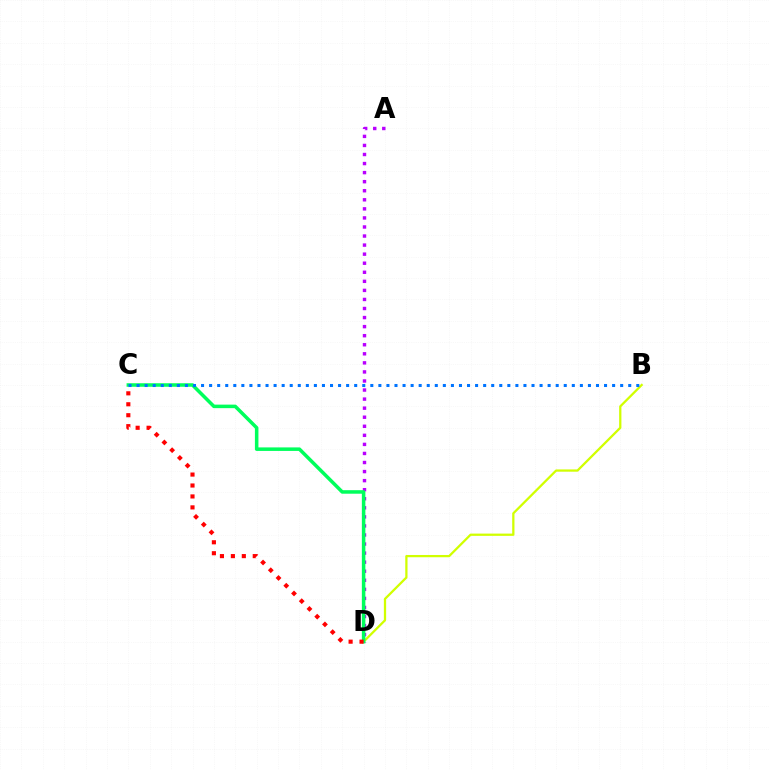{('A', 'D'): [{'color': '#b900ff', 'line_style': 'dotted', 'thickness': 2.46}], ('B', 'D'): [{'color': '#d1ff00', 'line_style': 'solid', 'thickness': 1.63}], ('C', 'D'): [{'color': '#00ff5c', 'line_style': 'solid', 'thickness': 2.54}, {'color': '#ff0000', 'line_style': 'dotted', 'thickness': 2.97}], ('B', 'C'): [{'color': '#0074ff', 'line_style': 'dotted', 'thickness': 2.19}]}